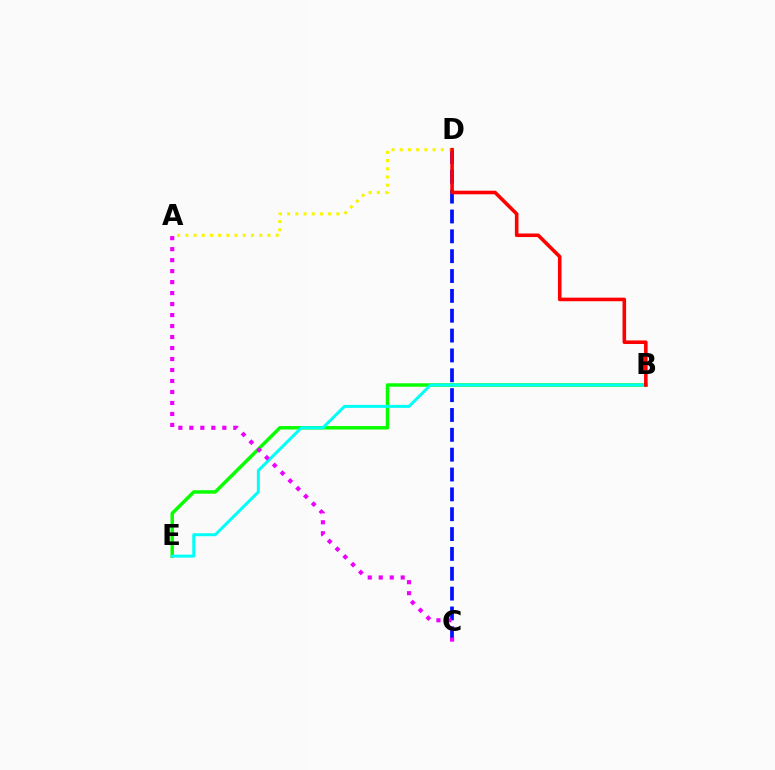{('B', 'E'): [{'color': '#08ff00', 'line_style': 'solid', 'thickness': 2.49}, {'color': '#00fff6', 'line_style': 'solid', 'thickness': 2.14}], ('C', 'D'): [{'color': '#0010ff', 'line_style': 'dashed', 'thickness': 2.7}], ('A', 'C'): [{'color': '#ee00ff', 'line_style': 'dotted', 'thickness': 2.99}], ('A', 'D'): [{'color': '#fcf500', 'line_style': 'dotted', 'thickness': 2.23}], ('B', 'D'): [{'color': '#ff0000', 'line_style': 'solid', 'thickness': 2.58}]}